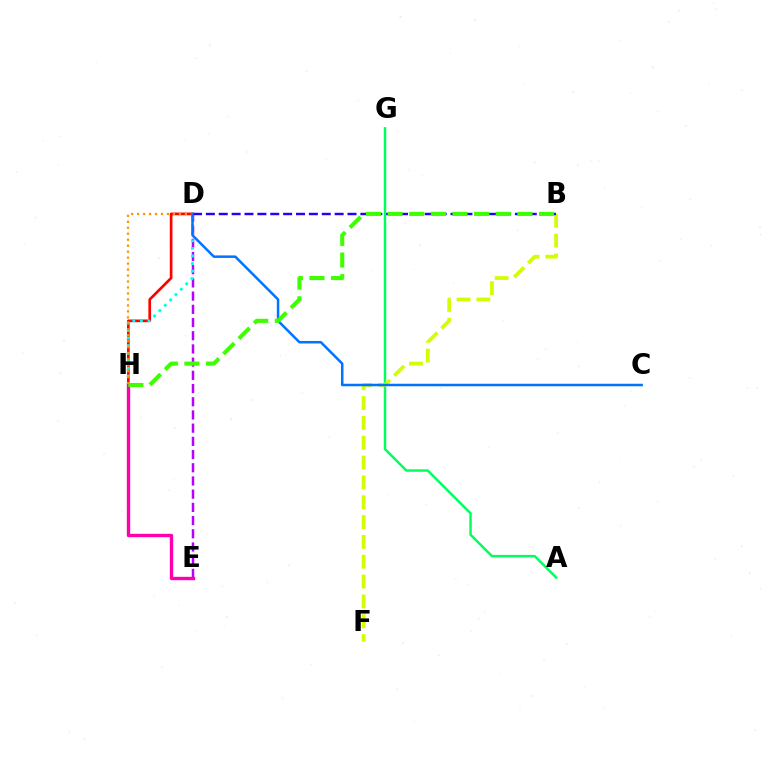{('A', 'G'): [{'color': '#00ff5c', 'line_style': 'solid', 'thickness': 1.77}], ('D', 'E'): [{'color': '#b900ff', 'line_style': 'dashed', 'thickness': 1.79}], ('B', 'F'): [{'color': '#d1ff00', 'line_style': 'dashed', 'thickness': 2.69}], ('D', 'H'): [{'color': '#ff0000', 'line_style': 'solid', 'thickness': 1.93}, {'color': '#00fff6', 'line_style': 'dotted', 'thickness': 2.06}, {'color': '#ff9400', 'line_style': 'dotted', 'thickness': 1.62}], ('B', 'D'): [{'color': '#2500ff', 'line_style': 'dashed', 'thickness': 1.75}], ('E', 'H'): [{'color': '#ff00ac', 'line_style': 'solid', 'thickness': 2.42}], ('C', 'D'): [{'color': '#0074ff', 'line_style': 'solid', 'thickness': 1.8}], ('B', 'H'): [{'color': '#3dff00', 'line_style': 'dashed', 'thickness': 2.94}]}